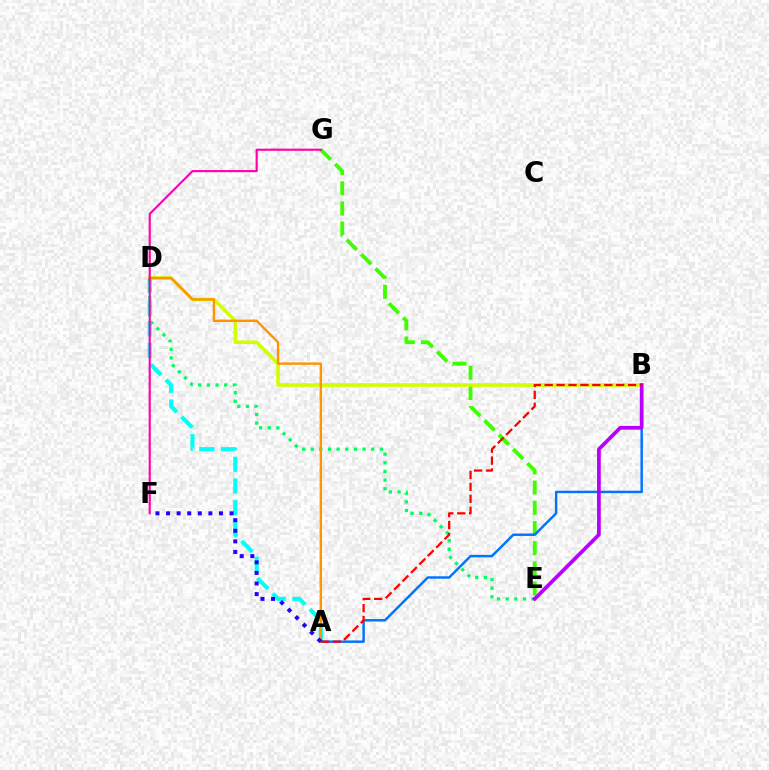{('E', 'G'): [{'color': '#3dff00', 'line_style': 'dashed', 'thickness': 2.74}], ('A', 'D'): [{'color': '#00fff6', 'line_style': 'dashed', 'thickness': 2.96}, {'color': '#ff9400', 'line_style': 'solid', 'thickness': 1.71}], ('B', 'D'): [{'color': '#d1ff00', 'line_style': 'solid', 'thickness': 2.62}], ('A', 'B'): [{'color': '#0074ff', 'line_style': 'solid', 'thickness': 1.77}, {'color': '#ff0000', 'line_style': 'dashed', 'thickness': 1.62}], ('D', 'E'): [{'color': '#00ff5c', 'line_style': 'dotted', 'thickness': 2.35}], ('F', 'G'): [{'color': '#ff00ac', 'line_style': 'solid', 'thickness': 1.53}], ('B', 'E'): [{'color': '#b900ff', 'line_style': 'solid', 'thickness': 2.69}], ('A', 'F'): [{'color': '#2500ff', 'line_style': 'dotted', 'thickness': 2.88}]}